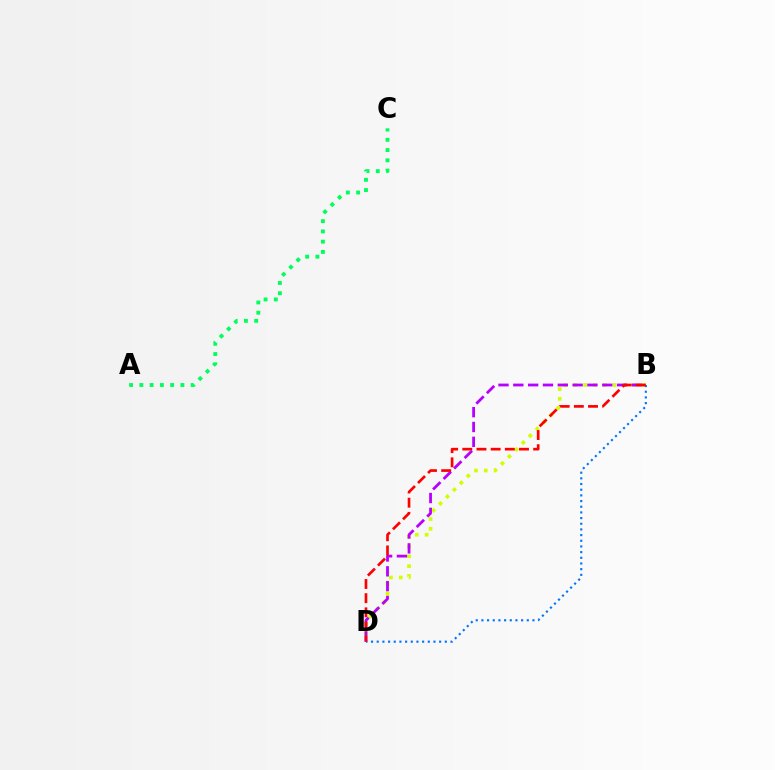{('B', 'D'): [{'color': '#d1ff00', 'line_style': 'dotted', 'thickness': 2.67}, {'color': '#b900ff', 'line_style': 'dashed', 'thickness': 2.01}, {'color': '#0074ff', 'line_style': 'dotted', 'thickness': 1.54}, {'color': '#ff0000', 'line_style': 'dashed', 'thickness': 1.93}], ('A', 'C'): [{'color': '#00ff5c', 'line_style': 'dotted', 'thickness': 2.79}]}